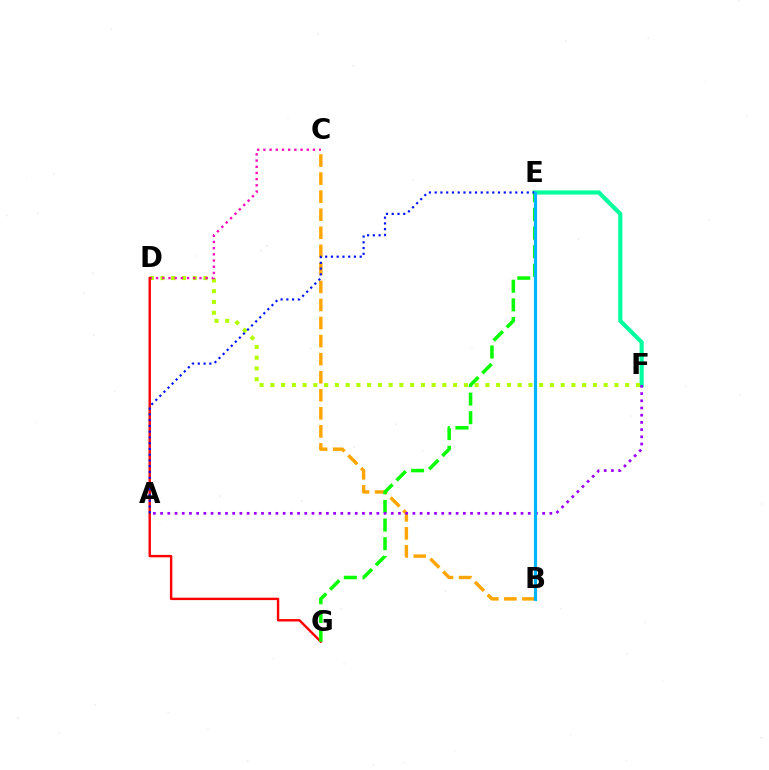{('E', 'F'): [{'color': '#00ff9d', 'line_style': 'solid', 'thickness': 2.97}], ('D', 'F'): [{'color': '#b3ff00', 'line_style': 'dotted', 'thickness': 2.92}], ('B', 'C'): [{'color': '#ffa500', 'line_style': 'dashed', 'thickness': 2.45}], ('C', 'D'): [{'color': '#ff00bd', 'line_style': 'dotted', 'thickness': 1.68}], ('D', 'G'): [{'color': '#ff0000', 'line_style': 'solid', 'thickness': 1.74}], ('E', 'G'): [{'color': '#08ff00', 'line_style': 'dashed', 'thickness': 2.53}], ('A', 'E'): [{'color': '#0010ff', 'line_style': 'dotted', 'thickness': 1.56}], ('A', 'F'): [{'color': '#9b00ff', 'line_style': 'dotted', 'thickness': 1.96}], ('B', 'E'): [{'color': '#00b5ff', 'line_style': 'solid', 'thickness': 2.28}]}